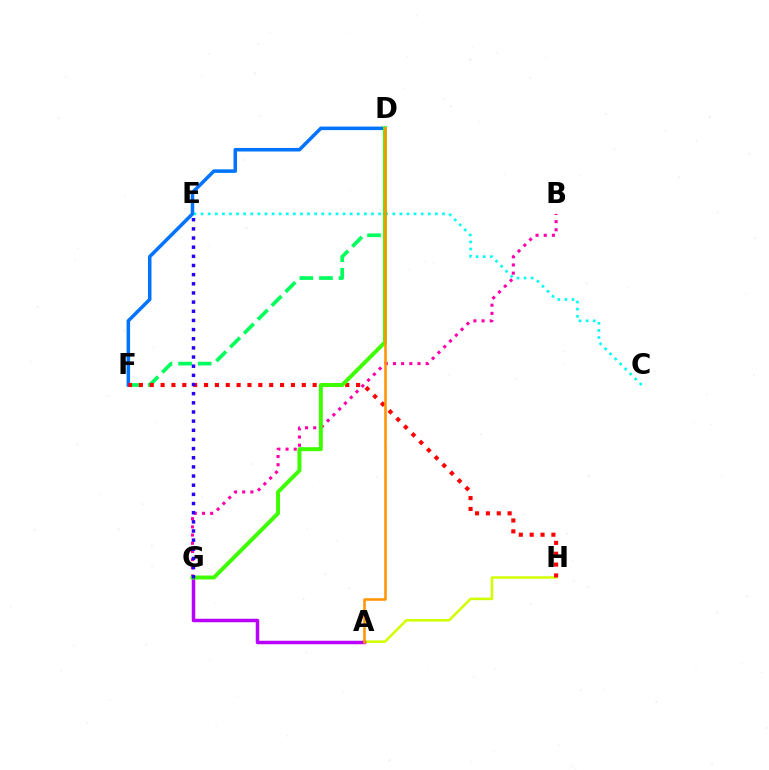{('A', 'H'): [{'color': '#d1ff00', 'line_style': 'solid', 'thickness': 1.84}], ('B', 'G'): [{'color': '#ff00ac', 'line_style': 'dotted', 'thickness': 2.22}], ('A', 'G'): [{'color': '#b900ff', 'line_style': 'solid', 'thickness': 2.51}], ('D', 'F'): [{'color': '#00ff5c', 'line_style': 'dashed', 'thickness': 2.66}, {'color': '#0074ff', 'line_style': 'solid', 'thickness': 2.54}], ('C', 'E'): [{'color': '#00fff6', 'line_style': 'dotted', 'thickness': 1.93}], ('F', 'H'): [{'color': '#ff0000', 'line_style': 'dotted', 'thickness': 2.95}], ('D', 'G'): [{'color': '#3dff00', 'line_style': 'solid', 'thickness': 2.84}], ('A', 'D'): [{'color': '#ff9400', 'line_style': 'solid', 'thickness': 1.83}], ('E', 'G'): [{'color': '#2500ff', 'line_style': 'dotted', 'thickness': 2.49}]}